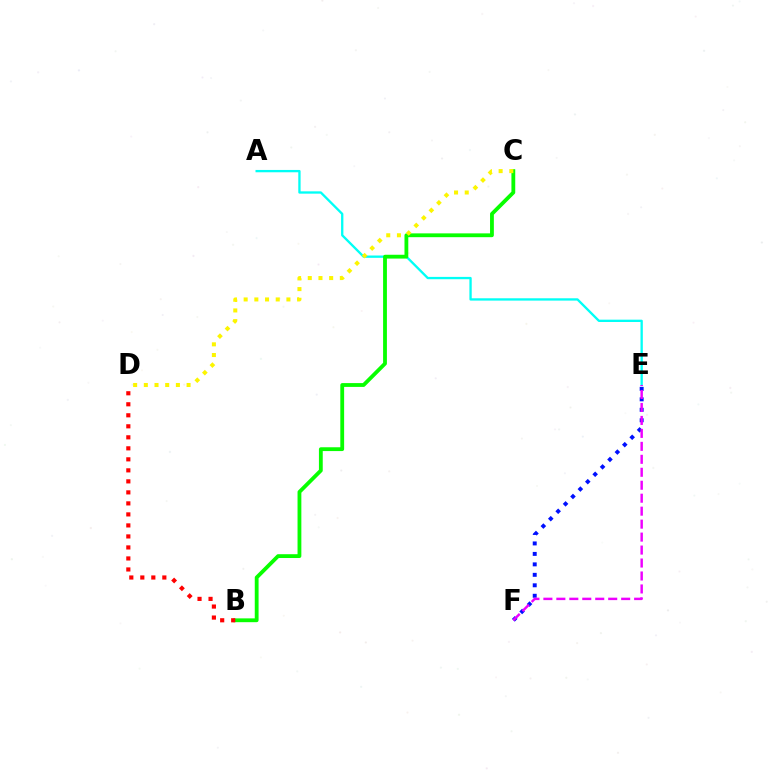{('E', 'F'): [{'color': '#0010ff', 'line_style': 'dotted', 'thickness': 2.84}, {'color': '#ee00ff', 'line_style': 'dashed', 'thickness': 1.76}], ('A', 'E'): [{'color': '#00fff6', 'line_style': 'solid', 'thickness': 1.67}], ('B', 'C'): [{'color': '#08ff00', 'line_style': 'solid', 'thickness': 2.74}], ('B', 'D'): [{'color': '#ff0000', 'line_style': 'dotted', 'thickness': 2.99}], ('C', 'D'): [{'color': '#fcf500', 'line_style': 'dotted', 'thickness': 2.9}]}